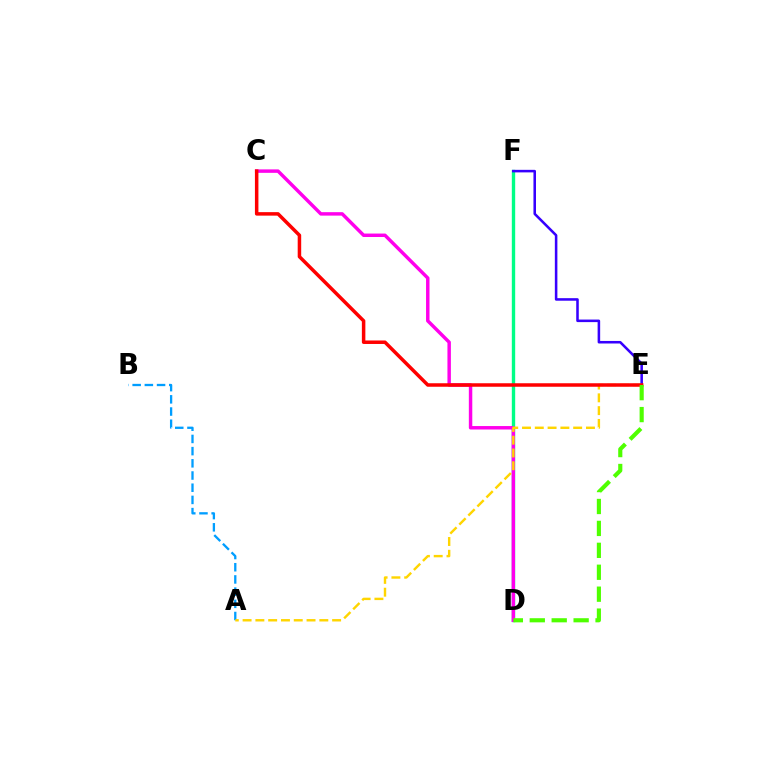{('A', 'B'): [{'color': '#009eff', 'line_style': 'dashed', 'thickness': 1.66}], ('D', 'F'): [{'color': '#00ff86', 'line_style': 'solid', 'thickness': 2.43}], ('E', 'F'): [{'color': '#3700ff', 'line_style': 'solid', 'thickness': 1.84}], ('C', 'D'): [{'color': '#ff00ed', 'line_style': 'solid', 'thickness': 2.48}], ('A', 'E'): [{'color': '#ffd500', 'line_style': 'dashed', 'thickness': 1.74}], ('C', 'E'): [{'color': '#ff0000', 'line_style': 'solid', 'thickness': 2.52}], ('D', 'E'): [{'color': '#4fff00', 'line_style': 'dashed', 'thickness': 2.98}]}